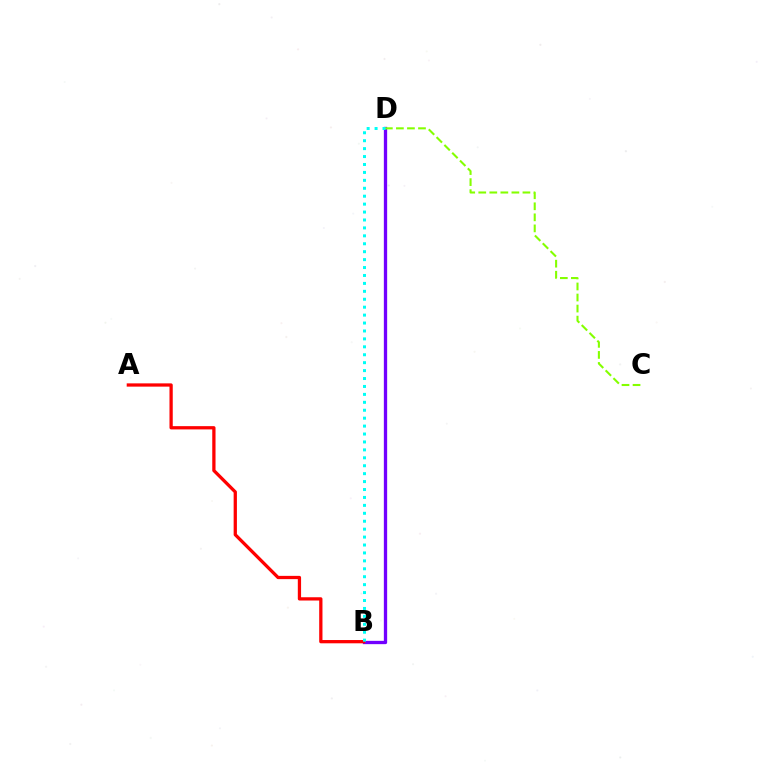{('B', 'D'): [{'color': '#7200ff', 'line_style': 'solid', 'thickness': 2.38}, {'color': '#00fff6', 'line_style': 'dotted', 'thickness': 2.15}], ('A', 'B'): [{'color': '#ff0000', 'line_style': 'solid', 'thickness': 2.35}], ('C', 'D'): [{'color': '#84ff00', 'line_style': 'dashed', 'thickness': 1.5}]}